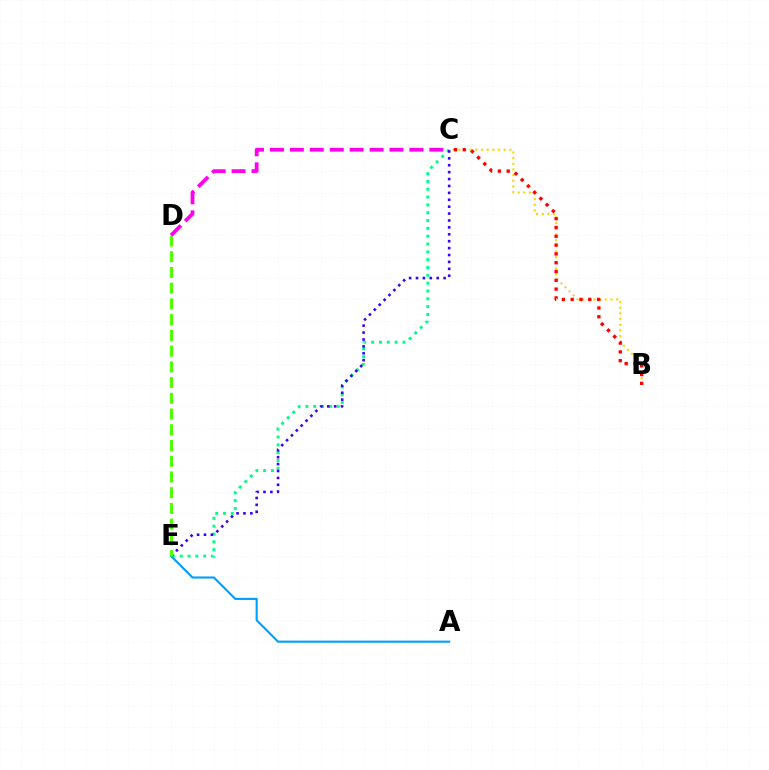{('C', 'E'): [{'color': '#00ff86', 'line_style': 'dotted', 'thickness': 2.13}, {'color': '#3700ff', 'line_style': 'dotted', 'thickness': 1.88}], ('A', 'E'): [{'color': '#009eff', 'line_style': 'solid', 'thickness': 1.51}], ('B', 'C'): [{'color': '#ffd500', 'line_style': 'dotted', 'thickness': 1.54}, {'color': '#ff0000', 'line_style': 'dotted', 'thickness': 2.39}], ('D', 'E'): [{'color': '#4fff00', 'line_style': 'dashed', 'thickness': 2.14}], ('C', 'D'): [{'color': '#ff00ed', 'line_style': 'dashed', 'thickness': 2.71}]}